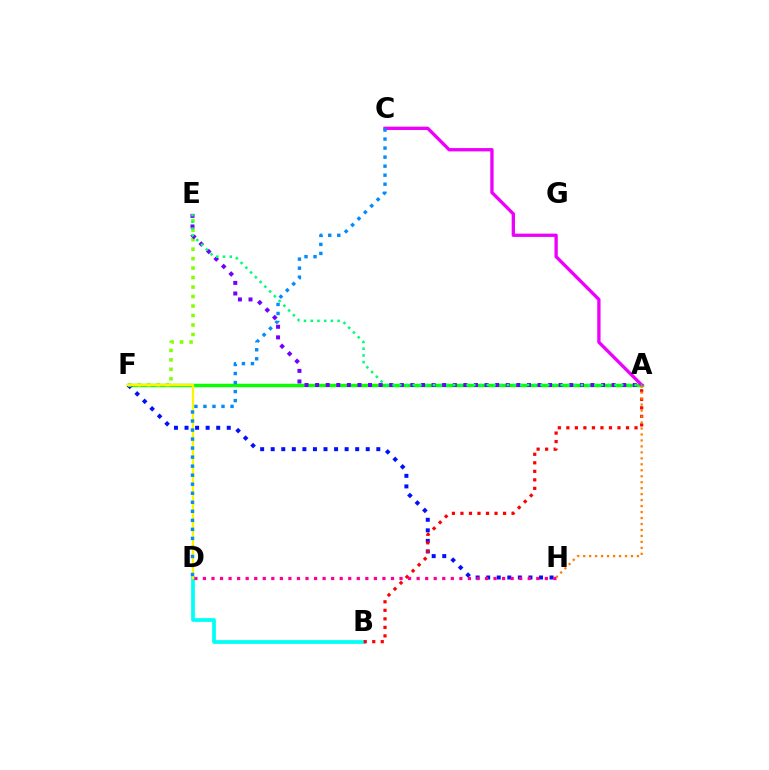{('A', 'F'): [{'color': '#08ff00', 'line_style': 'solid', 'thickness': 2.48}], ('B', 'D'): [{'color': '#00fff6', 'line_style': 'solid', 'thickness': 2.69}], ('F', 'H'): [{'color': '#0010ff', 'line_style': 'dotted', 'thickness': 2.87}], ('E', 'F'): [{'color': '#84ff00', 'line_style': 'dotted', 'thickness': 2.58}], ('A', 'B'): [{'color': '#ff0000', 'line_style': 'dotted', 'thickness': 2.32}], ('A', 'E'): [{'color': '#7200ff', 'line_style': 'dotted', 'thickness': 2.88}, {'color': '#00ff74', 'line_style': 'dotted', 'thickness': 1.83}], ('A', 'C'): [{'color': '#ee00ff', 'line_style': 'solid', 'thickness': 2.39}], ('D', 'H'): [{'color': '#ff0094', 'line_style': 'dotted', 'thickness': 2.32}], ('D', 'F'): [{'color': '#fcf500', 'line_style': 'solid', 'thickness': 1.66}], ('A', 'H'): [{'color': '#ff7c00', 'line_style': 'dotted', 'thickness': 1.62}], ('C', 'D'): [{'color': '#008cff', 'line_style': 'dotted', 'thickness': 2.45}]}